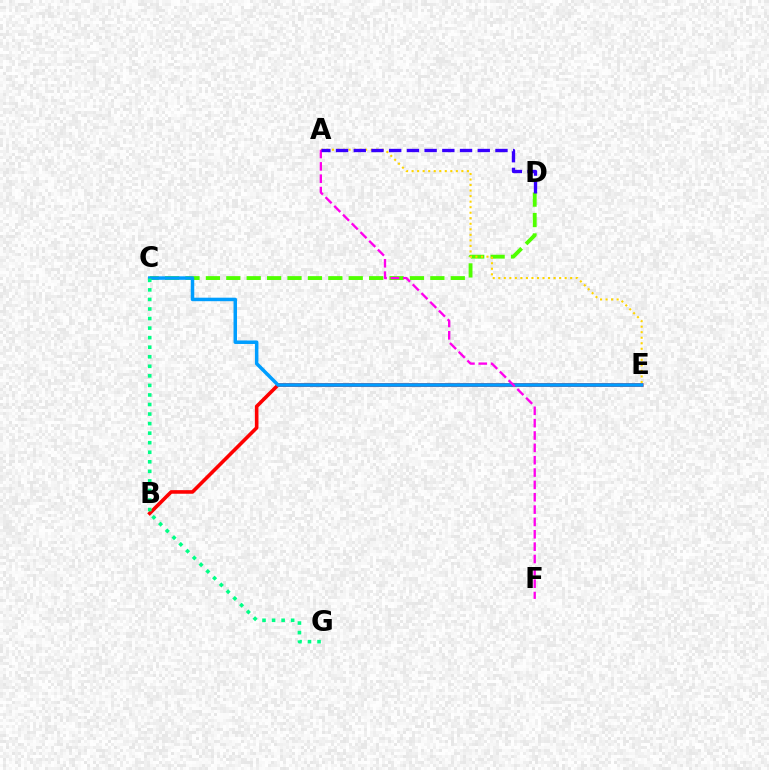{('C', 'D'): [{'color': '#4fff00', 'line_style': 'dashed', 'thickness': 2.77}], ('B', 'E'): [{'color': '#ff0000', 'line_style': 'solid', 'thickness': 2.59}], ('A', 'E'): [{'color': '#ffd500', 'line_style': 'dotted', 'thickness': 1.5}], ('C', 'E'): [{'color': '#009eff', 'line_style': 'solid', 'thickness': 2.52}], ('A', 'F'): [{'color': '#ff00ed', 'line_style': 'dashed', 'thickness': 1.68}], ('A', 'D'): [{'color': '#3700ff', 'line_style': 'dashed', 'thickness': 2.41}], ('C', 'G'): [{'color': '#00ff86', 'line_style': 'dotted', 'thickness': 2.59}]}